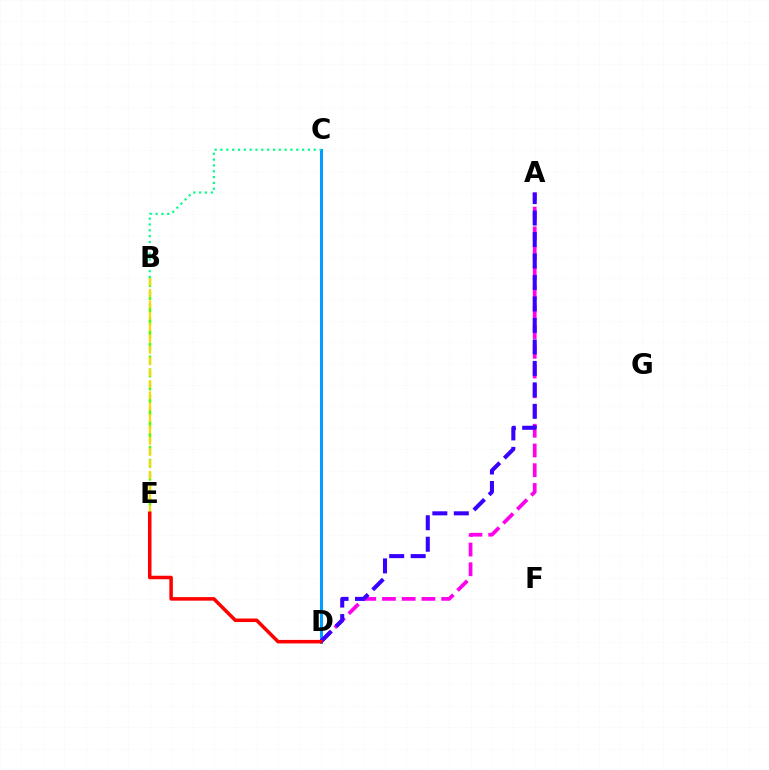{('B', 'E'): [{'color': '#4fff00', 'line_style': 'dashed', 'thickness': 1.75}, {'color': '#ffd500', 'line_style': 'dashed', 'thickness': 1.55}], ('C', 'D'): [{'color': '#009eff', 'line_style': 'solid', 'thickness': 2.17}], ('A', 'D'): [{'color': '#ff00ed', 'line_style': 'dashed', 'thickness': 2.68}, {'color': '#3700ff', 'line_style': 'dashed', 'thickness': 2.92}], ('B', 'C'): [{'color': '#00ff86', 'line_style': 'dotted', 'thickness': 1.58}], ('D', 'E'): [{'color': '#ff0000', 'line_style': 'solid', 'thickness': 2.54}]}